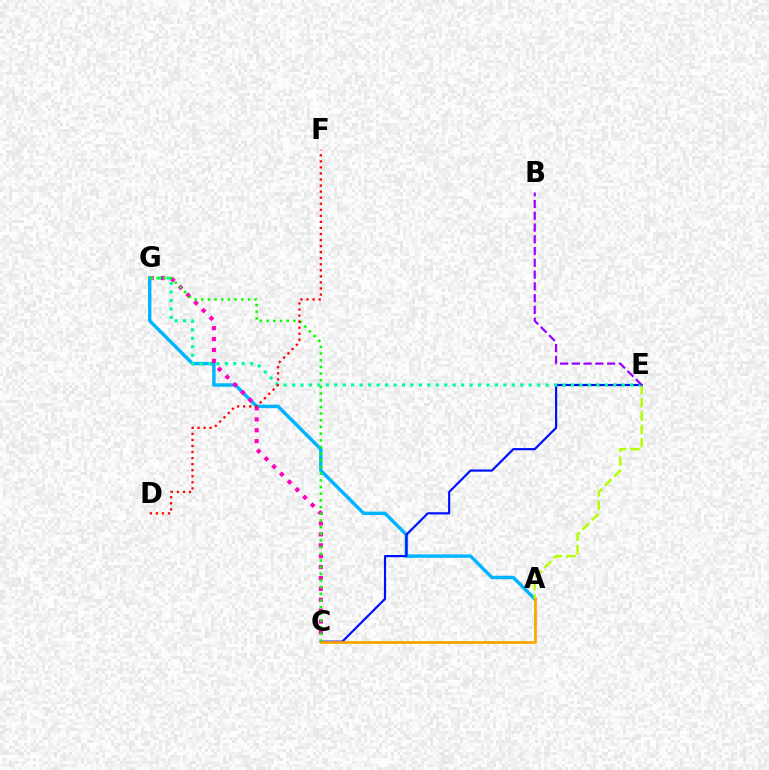{('A', 'G'): [{'color': '#00b5ff', 'line_style': 'solid', 'thickness': 2.46}], ('A', 'E'): [{'color': '#b3ff00', 'line_style': 'dashed', 'thickness': 1.8}], ('C', 'E'): [{'color': '#0010ff', 'line_style': 'solid', 'thickness': 1.58}], ('C', 'G'): [{'color': '#ff00bd', 'line_style': 'dotted', 'thickness': 2.96}, {'color': '#08ff00', 'line_style': 'dotted', 'thickness': 1.81}], ('A', 'C'): [{'color': '#ffa500', 'line_style': 'solid', 'thickness': 1.98}], ('E', 'G'): [{'color': '#00ff9d', 'line_style': 'dotted', 'thickness': 2.3}], ('B', 'E'): [{'color': '#9b00ff', 'line_style': 'dashed', 'thickness': 1.6}], ('D', 'F'): [{'color': '#ff0000', 'line_style': 'dotted', 'thickness': 1.65}]}